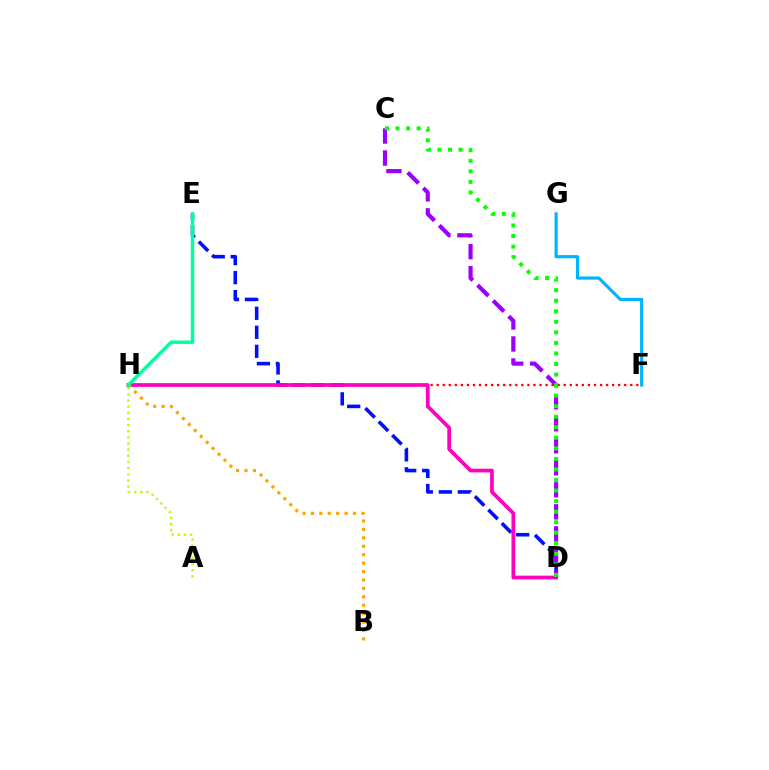{('D', 'E'): [{'color': '#0010ff', 'line_style': 'dashed', 'thickness': 2.58}], ('F', 'H'): [{'color': '#ff0000', 'line_style': 'dotted', 'thickness': 1.64}], ('D', 'H'): [{'color': '#ff00bd', 'line_style': 'solid', 'thickness': 2.67}], ('F', 'G'): [{'color': '#00b5ff', 'line_style': 'solid', 'thickness': 2.28}], ('B', 'H'): [{'color': '#ffa500', 'line_style': 'dotted', 'thickness': 2.29}], ('E', 'H'): [{'color': '#00ff9d', 'line_style': 'solid', 'thickness': 2.49}], ('C', 'D'): [{'color': '#9b00ff', 'line_style': 'dashed', 'thickness': 2.99}, {'color': '#08ff00', 'line_style': 'dotted', 'thickness': 2.87}], ('A', 'H'): [{'color': '#b3ff00', 'line_style': 'dotted', 'thickness': 1.67}]}